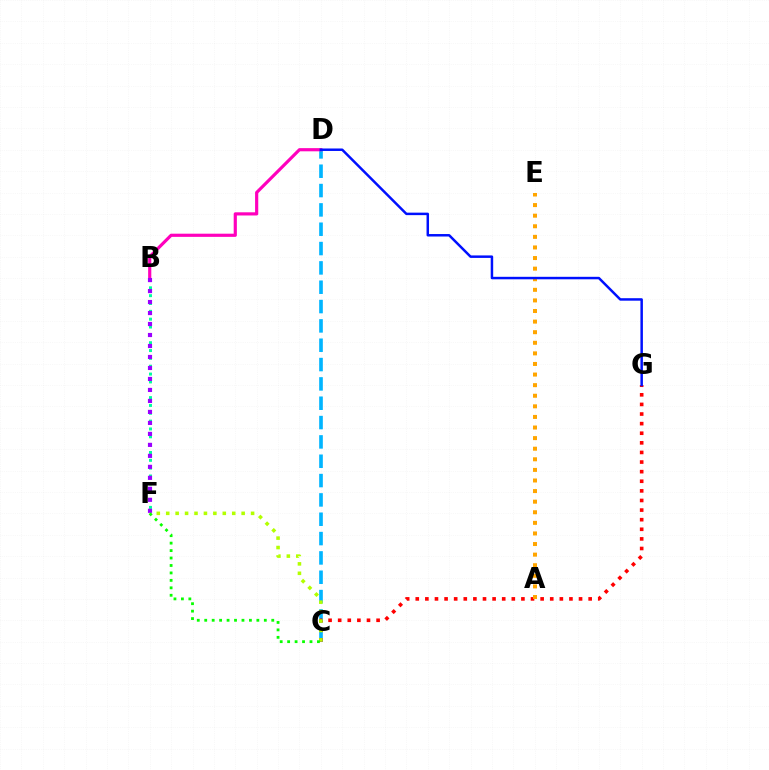{('C', 'D'): [{'color': '#00b5ff', 'line_style': 'dashed', 'thickness': 2.63}], ('C', 'G'): [{'color': '#ff0000', 'line_style': 'dotted', 'thickness': 2.61}], ('C', 'F'): [{'color': '#b3ff00', 'line_style': 'dotted', 'thickness': 2.56}, {'color': '#08ff00', 'line_style': 'dotted', 'thickness': 2.02}], ('A', 'E'): [{'color': '#ffa500', 'line_style': 'dotted', 'thickness': 2.88}], ('B', 'F'): [{'color': '#00ff9d', 'line_style': 'dotted', 'thickness': 2.13}, {'color': '#9b00ff', 'line_style': 'dotted', 'thickness': 2.99}], ('B', 'D'): [{'color': '#ff00bd', 'line_style': 'solid', 'thickness': 2.28}], ('D', 'G'): [{'color': '#0010ff', 'line_style': 'solid', 'thickness': 1.79}]}